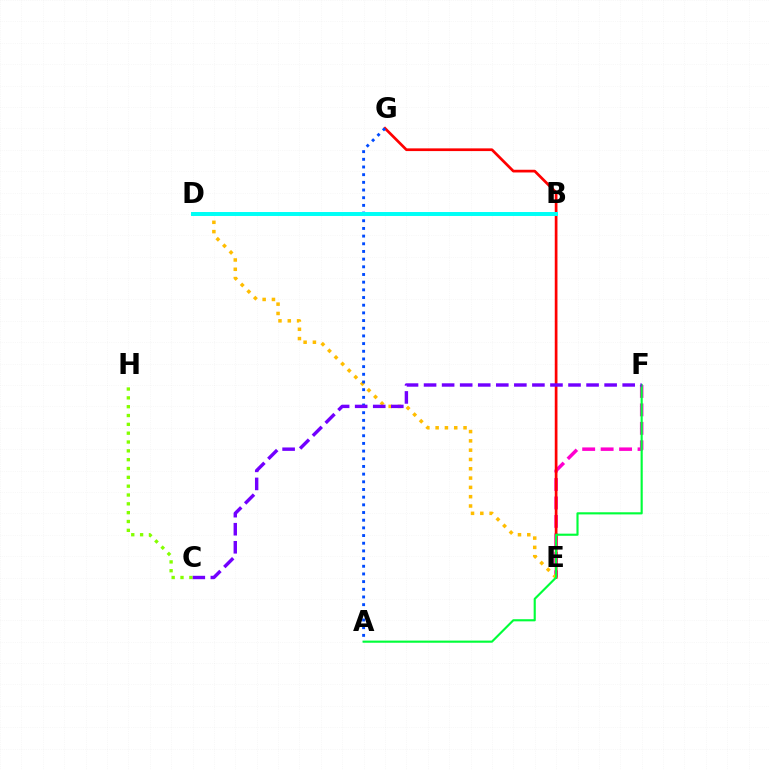{('E', 'F'): [{'color': '#ff00cf', 'line_style': 'dashed', 'thickness': 2.51}], ('E', 'G'): [{'color': '#ff0000', 'line_style': 'solid', 'thickness': 1.95}], ('D', 'E'): [{'color': '#ffbd00', 'line_style': 'dotted', 'thickness': 2.53}], ('A', 'F'): [{'color': '#00ff39', 'line_style': 'solid', 'thickness': 1.54}], ('A', 'G'): [{'color': '#004bff', 'line_style': 'dotted', 'thickness': 2.09}], ('B', 'D'): [{'color': '#00fff6', 'line_style': 'solid', 'thickness': 2.85}], ('C', 'F'): [{'color': '#7200ff', 'line_style': 'dashed', 'thickness': 2.45}], ('C', 'H'): [{'color': '#84ff00', 'line_style': 'dotted', 'thickness': 2.4}]}